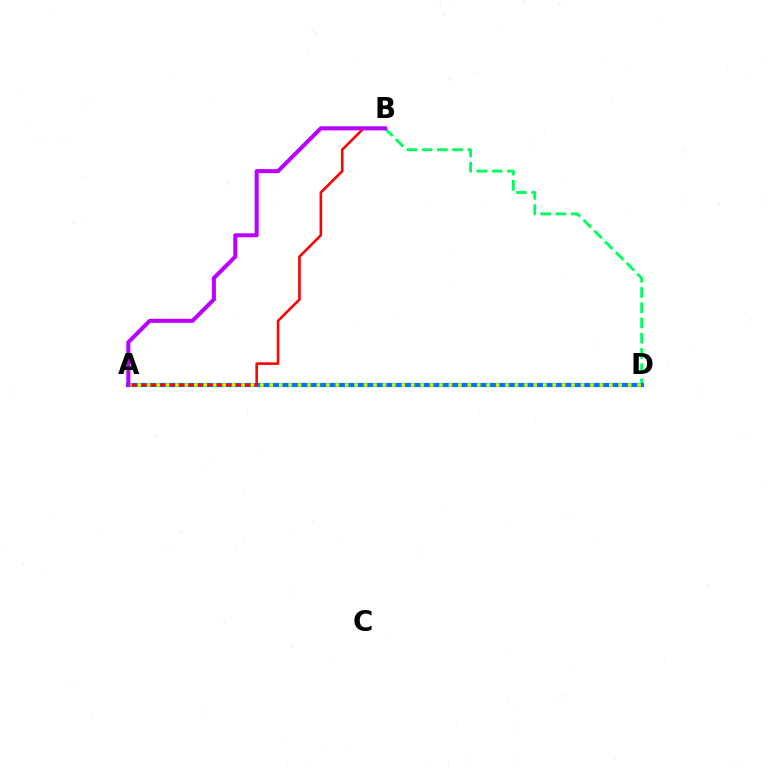{('B', 'D'): [{'color': '#00ff5c', 'line_style': 'dashed', 'thickness': 2.07}], ('A', 'D'): [{'color': '#0074ff', 'line_style': 'solid', 'thickness': 2.98}, {'color': '#d1ff00', 'line_style': 'dotted', 'thickness': 2.56}], ('A', 'B'): [{'color': '#ff0000', 'line_style': 'solid', 'thickness': 1.86}, {'color': '#b900ff', 'line_style': 'solid', 'thickness': 2.91}]}